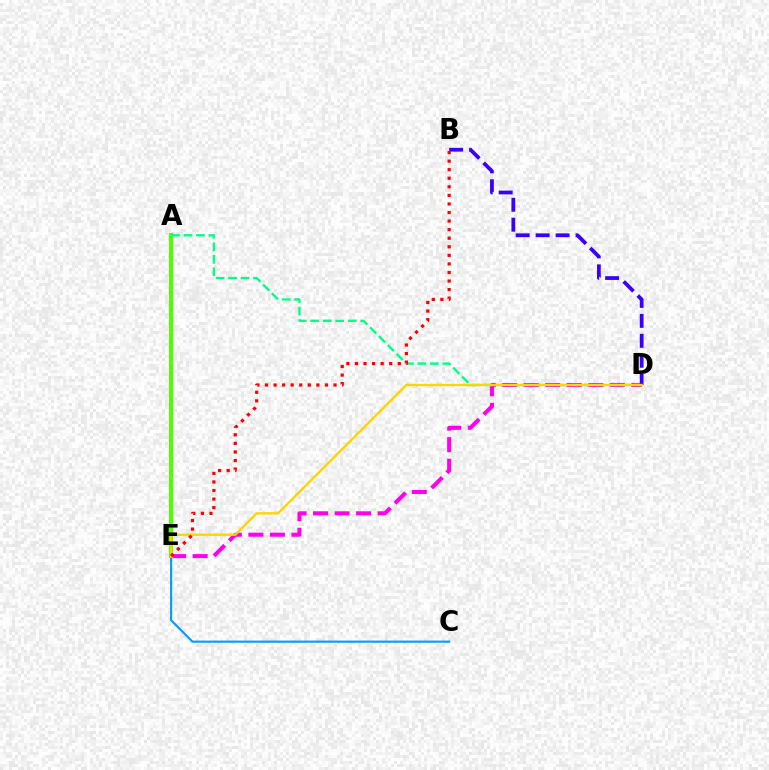{('D', 'E'): [{'color': '#ff00ed', 'line_style': 'dashed', 'thickness': 2.92}, {'color': '#ffd500', 'line_style': 'solid', 'thickness': 1.7}], ('C', 'E'): [{'color': '#009eff', 'line_style': 'solid', 'thickness': 1.54}], ('A', 'E'): [{'color': '#4fff00', 'line_style': 'solid', 'thickness': 2.87}], ('A', 'D'): [{'color': '#00ff86', 'line_style': 'dashed', 'thickness': 1.7}], ('B', 'D'): [{'color': '#3700ff', 'line_style': 'dashed', 'thickness': 2.71}], ('B', 'E'): [{'color': '#ff0000', 'line_style': 'dotted', 'thickness': 2.33}]}